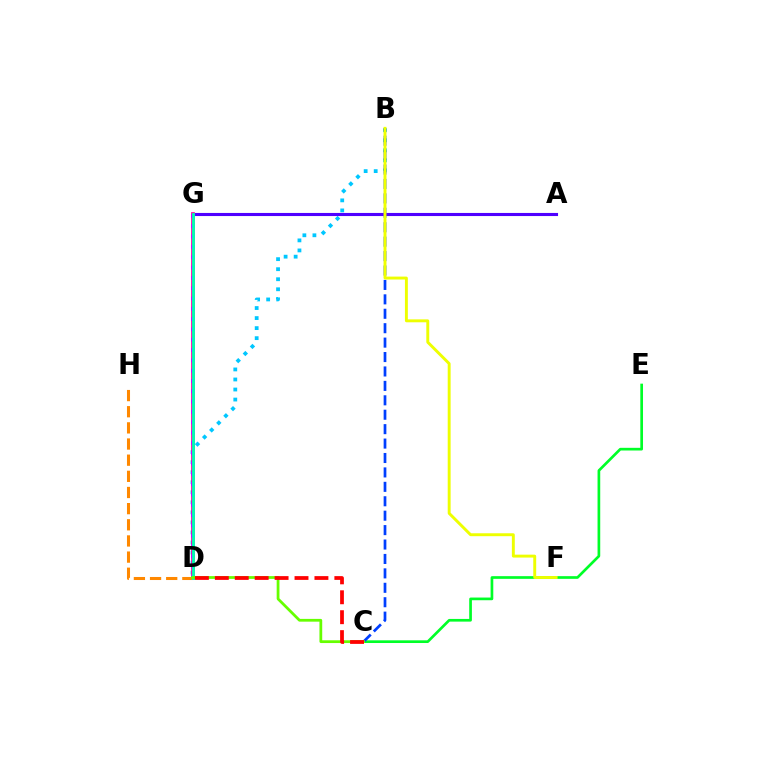{('B', 'D'): [{'color': '#00c7ff', 'line_style': 'dotted', 'thickness': 2.73}], ('C', 'E'): [{'color': '#00ff27', 'line_style': 'solid', 'thickness': 1.93}], ('B', 'C'): [{'color': '#003fff', 'line_style': 'dashed', 'thickness': 1.96}], ('A', 'G'): [{'color': '#4f00ff', 'line_style': 'solid', 'thickness': 2.23}], ('D', 'G'): [{'color': '#ff00a0', 'line_style': 'solid', 'thickness': 2.68}, {'color': '#d600ff', 'line_style': 'dotted', 'thickness': 2.8}, {'color': '#00ffaf', 'line_style': 'solid', 'thickness': 2.05}], ('D', 'H'): [{'color': '#ff8800', 'line_style': 'dashed', 'thickness': 2.19}], ('B', 'F'): [{'color': '#eeff00', 'line_style': 'solid', 'thickness': 2.1}], ('C', 'D'): [{'color': '#66ff00', 'line_style': 'solid', 'thickness': 1.99}, {'color': '#ff0000', 'line_style': 'dashed', 'thickness': 2.71}]}